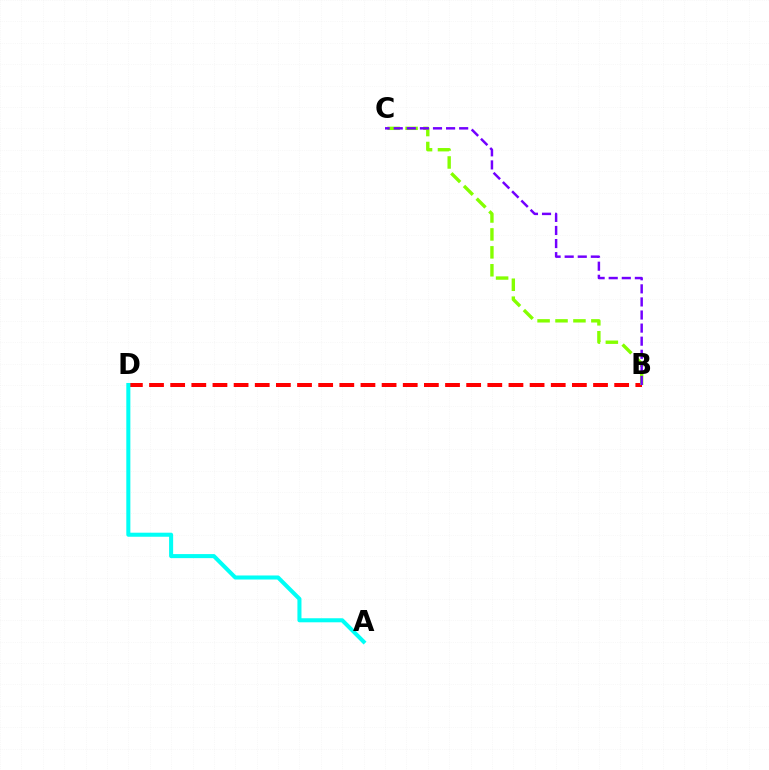{('B', 'D'): [{'color': '#ff0000', 'line_style': 'dashed', 'thickness': 2.87}], ('A', 'D'): [{'color': '#00fff6', 'line_style': 'solid', 'thickness': 2.92}], ('B', 'C'): [{'color': '#84ff00', 'line_style': 'dashed', 'thickness': 2.44}, {'color': '#7200ff', 'line_style': 'dashed', 'thickness': 1.78}]}